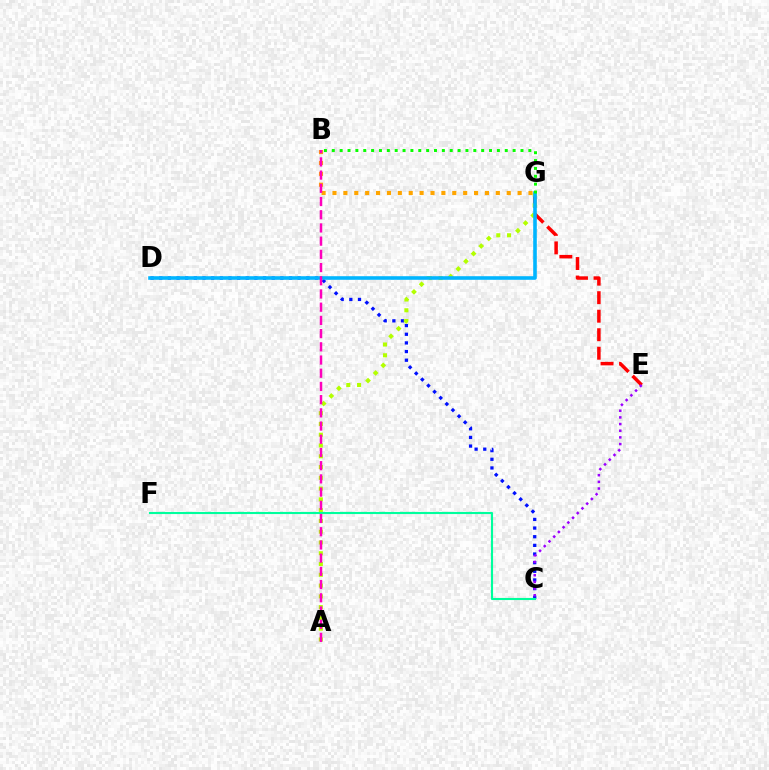{('E', 'G'): [{'color': '#ff0000', 'line_style': 'dashed', 'thickness': 2.52}], ('C', 'D'): [{'color': '#0010ff', 'line_style': 'dotted', 'thickness': 2.35}], ('A', 'G'): [{'color': '#b3ff00', 'line_style': 'dotted', 'thickness': 2.93}], ('C', 'F'): [{'color': '#00ff9d', 'line_style': 'solid', 'thickness': 1.52}], ('B', 'G'): [{'color': '#ffa500', 'line_style': 'dotted', 'thickness': 2.96}, {'color': '#08ff00', 'line_style': 'dotted', 'thickness': 2.14}], ('D', 'G'): [{'color': '#00b5ff', 'line_style': 'solid', 'thickness': 2.59}], ('C', 'E'): [{'color': '#9b00ff', 'line_style': 'dotted', 'thickness': 1.81}], ('A', 'B'): [{'color': '#ff00bd', 'line_style': 'dashed', 'thickness': 1.79}]}